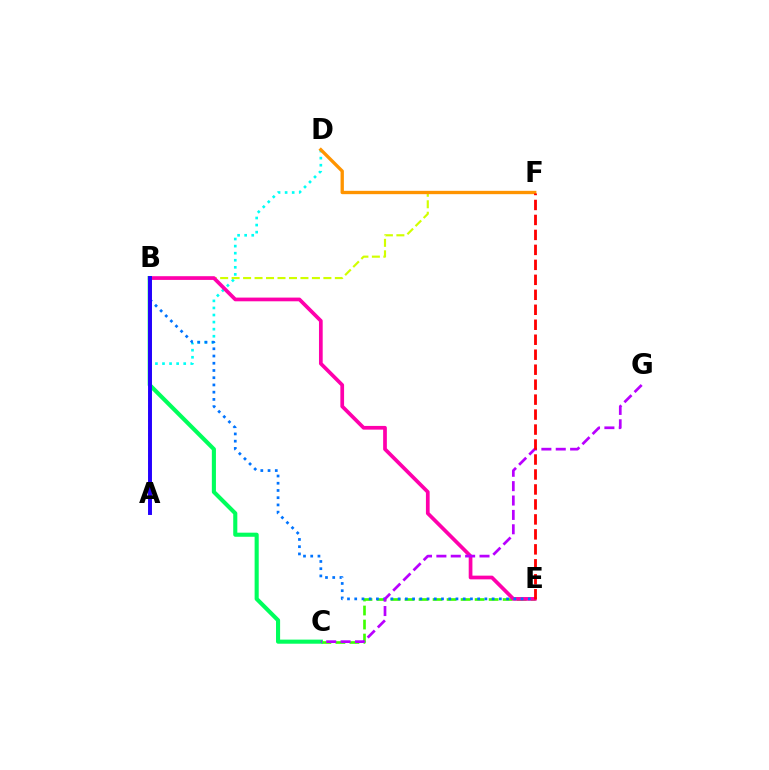{('A', 'D'): [{'color': '#00fff6', 'line_style': 'dotted', 'thickness': 1.92}], ('C', 'E'): [{'color': '#3dff00', 'line_style': 'dashed', 'thickness': 1.9}], ('B', 'F'): [{'color': '#d1ff00', 'line_style': 'dashed', 'thickness': 1.56}], ('B', 'E'): [{'color': '#ff00ac', 'line_style': 'solid', 'thickness': 2.67}, {'color': '#0074ff', 'line_style': 'dotted', 'thickness': 1.96}], ('D', 'F'): [{'color': '#ff9400', 'line_style': 'solid', 'thickness': 2.4}], ('B', 'C'): [{'color': '#00ff5c', 'line_style': 'solid', 'thickness': 2.95}], ('C', 'G'): [{'color': '#b900ff', 'line_style': 'dashed', 'thickness': 1.95}], ('A', 'B'): [{'color': '#2500ff', 'line_style': 'solid', 'thickness': 2.83}], ('E', 'F'): [{'color': '#ff0000', 'line_style': 'dashed', 'thickness': 2.03}]}